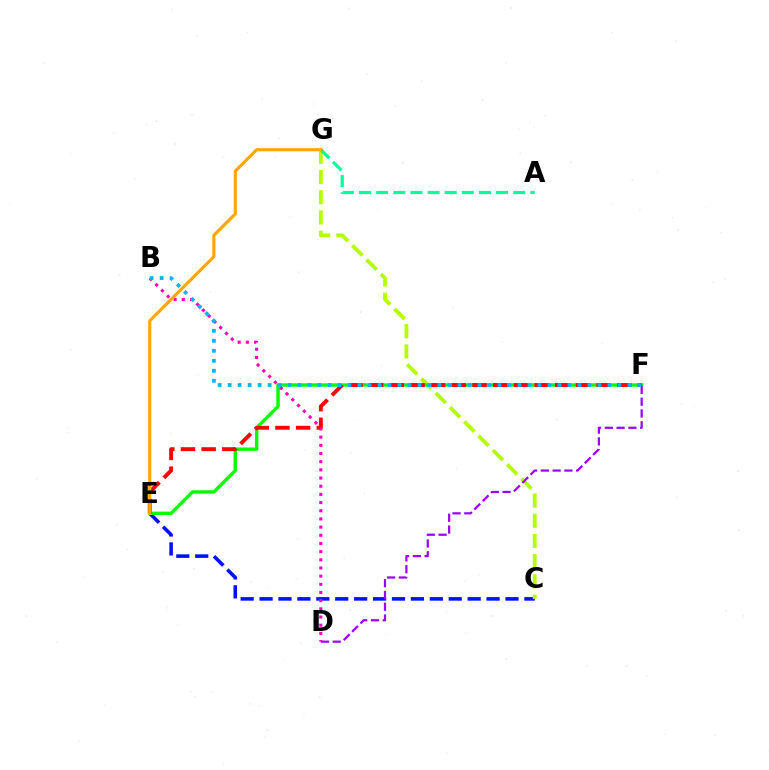{('C', 'E'): [{'color': '#0010ff', 'line_style': 'dashed', 'thickness': 2.57}], ('C', 'G'): [{'color': '#b3ff00', 'line_style': 'dashed', 'thickness': 2.75}], ('E', 'F'): [{'color': '#08ff00', 'line_style': 'solid', 'thickness': 2.45}, {'color': '#ff0000', 'line_style': 'dashed', 'thickness': 2.81}], ('A', 'G'): [{'color': '#00ff9d', 'line_style': 'dashed', 'thickness': 2.33}], ('D', 'F'): [{'color': '#9b00ff', 'line_style': 'dashed', 'thickness': 1.6}], ('B', 'D'): [{'color': '#ff00bd', 'line_style': 'dotted', 'thickness': 2.22}], ('B', 'F'): [{'color': '#00b5ff', 'line_style': 'dotted', 'thickness': 2.72}], ('E', 'G'): [{'color': '#ffa500', 'line_style': 'solid', 'thickness': 2.25}]}